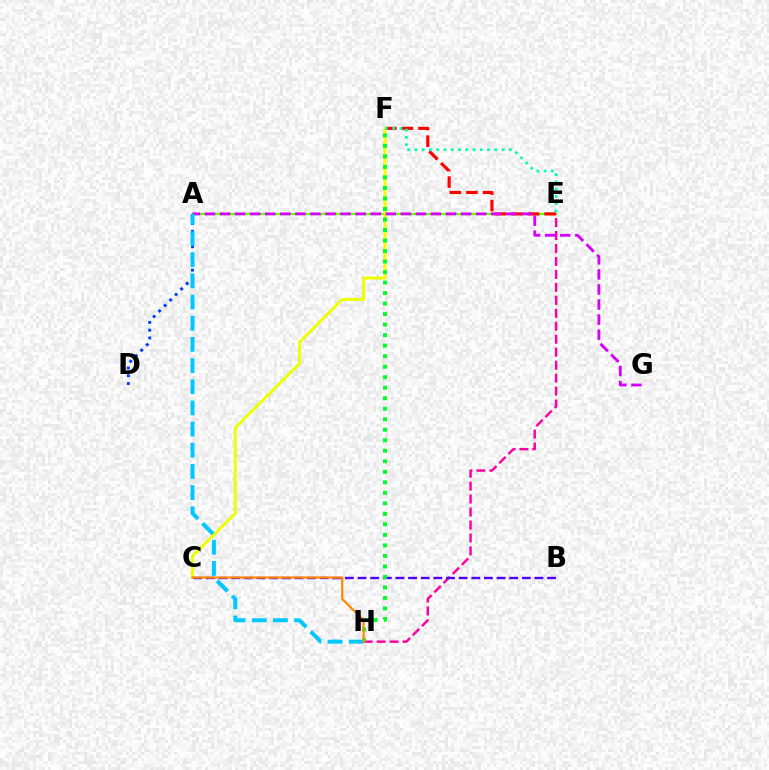{('A', 'D'): [{'color': '#003fff', 'line_style': 'dotted', 'thickness': 2.11}], ('A', 'E'): [{'color': '#66ff00', 'line_style': 'solid', 'thickness': 1.61}], ('E', 'F'): [{'color': '#ff0000', 'line_style': 'dashed', 'thickness': 2.25}, {'color': '#00ffaf', 'line_style': 'dotted', 'thickness': 1.97}], ('E', 'H'): [{'color': '#ff00a0', 'line_style': 'dashed', 'thickness': 1.76}], ('C', 'F'): [{'color': '#eeff00', 'line_style': 'solid', 'thickness': 2.11}], ('B', 'C'): [{'color': '#4f00ff', 'line_style': 'dashed', 'thickness': 1.72}], ('A', 'G'): [{'color': '#d600ff', 'line_style': 'dashed', 'thickness': 2.05}], ('F', 'H'): [{'color': '#00ff27', 'line_style': 'dotted', 'thickness': 2.86}], ('A', 'H'): [{'color': '#00c7ff', 'line_style': 'dashed', 'thickness': 2.88}], ('C', 'H'): [{'color': '#ff8800', 'line_style': 'solid', 'thickness': 1.56}]}